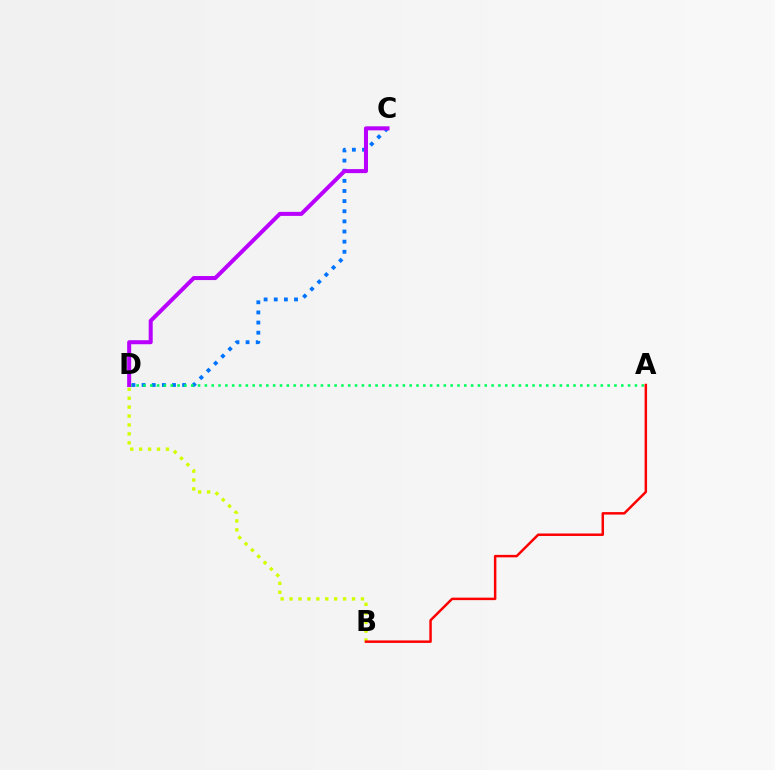{('C', 'D'): [{'color': '#0074ff', 'line_style': 'dotted', 'thickness': 2.75}, {'color': '#b900ff', 'line_style': 'solid', 'thickness': 2.89}], ('B', 'D'): [{'color': '#d1ff00', 'line_style': 'dotted', 'thickness': 2.42}], ('A', 'B'): [{'color': '#ff0000', 'line_style': 'solid', 'thickness': 1.79}], ('A', 'D'): [{'color': '#00ff5c', 'line_style': 'dotted', 'thickness': 1.85}]}